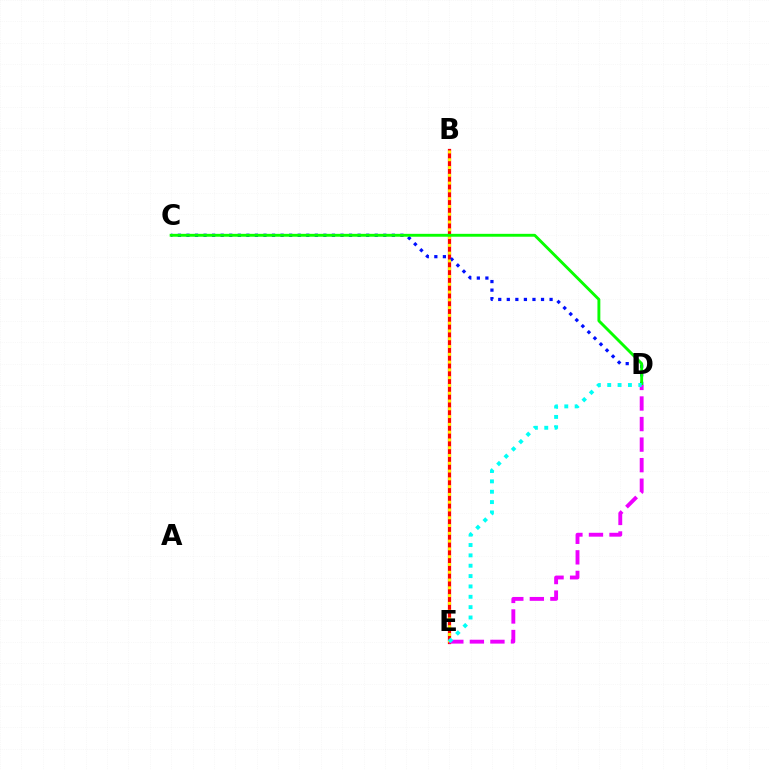{('B', 'E'): [{'color': '#ff0000', 'line_style': 'solid', 'thickness': 2.33}, {'color': '#fcf500', 'line_style': 'dotted', 'thickness': 2.11}], ('C', 'D'): [{'color': '#0010ff', 'line_style': 'dotted', 'thickness': 2.33}, {'color': '#08ff00', 'line_style': 'solid', 'thickness': 2.08}], ('D', 'E'): [{'color': '#ee00ff', 'line_style': 'dashed', 'thickness': 2.79}, {'color': '#00fff6', 'line_style': 'dotted', 'thickness': 2.81}]}